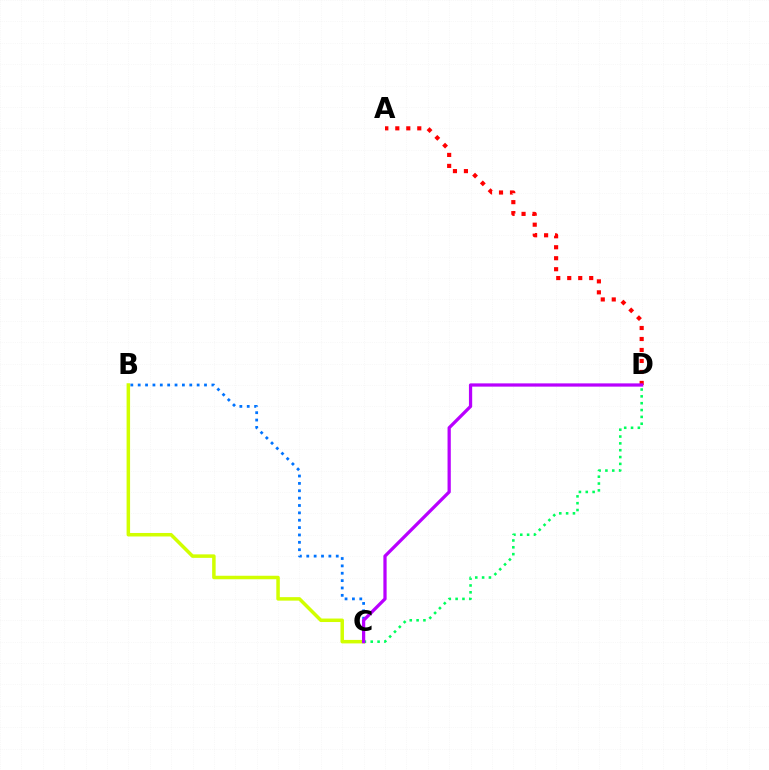{('B', 'C'): [{'color': '#d1ff00', 'line_style': 'solid', 'thickness': 2.52}, {'color': '#0074ff', 'line_style': 'dotted', 'thickness': 2.0}], ('C', 'D'): [{'color': '#00ff5c', 'line_style': 'dotted', 'thickness': 1.86}, {'color': '#b900ff', 'line_style': 'solid', 'thickness': 2.34}], ('A', 'D'): [{'color': '#ff0000', 'line_style': 'dotted', 'thickness': 2.98}]}